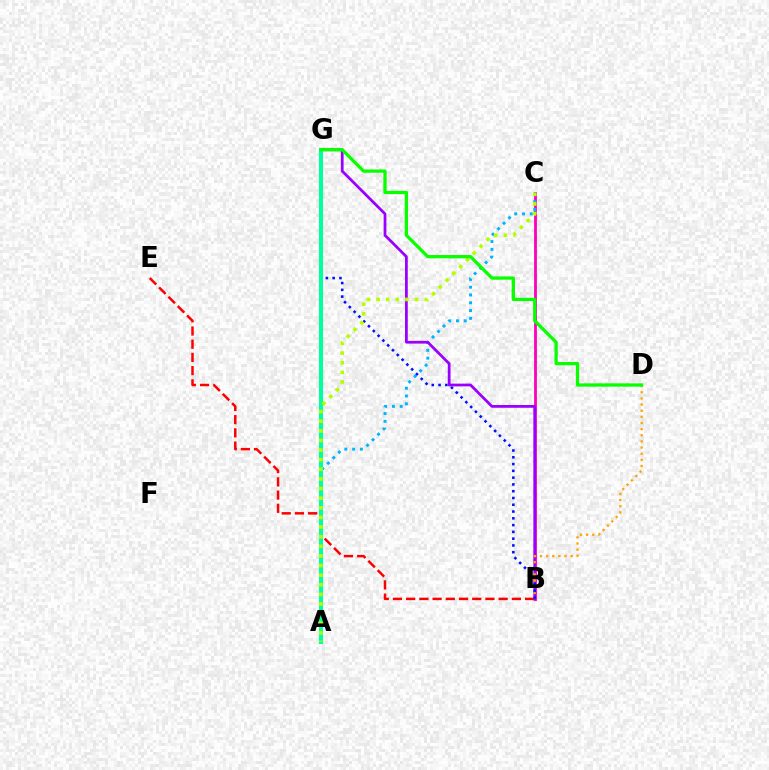{('B', 'C'): [{'color': '#ff00bd', 'line_style': 'solid', 'thickness': 2.03}], ('B', 'E'): [{'color': '#ff0000', 'line_style': 'dashed', 'thickness': 1.79}], ('A', 'C'): [{'color': '#00b5ff', 'line_style': 'dotted', 'thickness': 2.12}, {'color': '#b3ff00', 'line_style': 'dotted', 'thickness': 2.61}], ('B', 'G'): [{'color': '#9b00ff', 'line_style': 'solid', 'thickness': 1.99}, {'color': '#0010ff', 'line_style': 'dotted', 'thickness': 1.84}], ('B', 'D'): [{'color': '#ffa500', 'line_style': 'dotted', 'thickness': 1.67}], ('A', 'G'): [{'color': '#00ff9d', 'line_style': 'solid', 'thickness': 2.94}], ('D', 'G'): [{'color': '#08ff00', 'line_style': 'solid', 'thickness': 2.35}]}